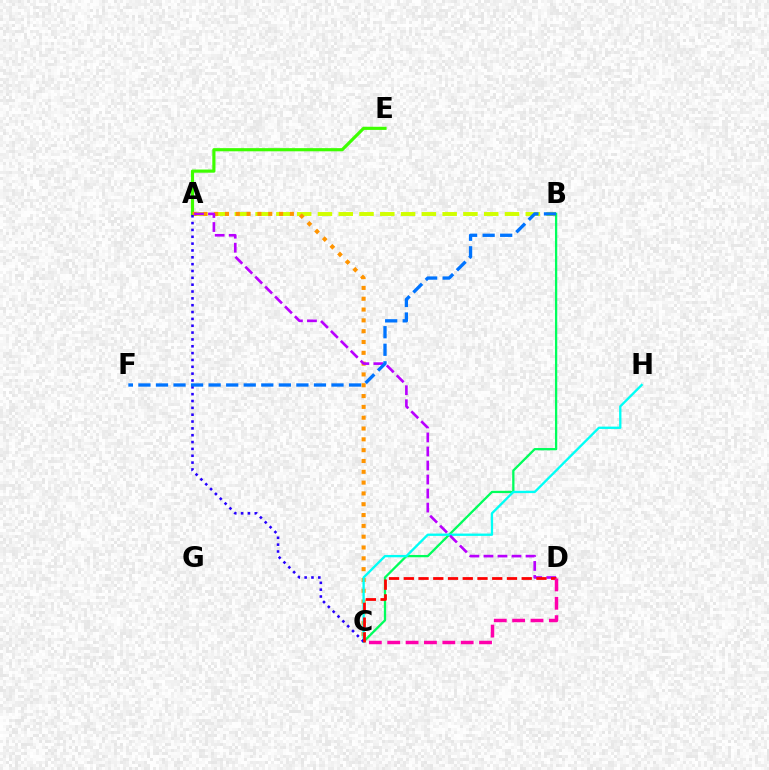{('A', 'E'): [{'color': '#3dff00', 'line_style': 'solid', 'thickness': 2.27}], ('A', 'B'): [{'color': '#d1ff00', 'line_style': 'dashed', 'thickness': 2.82}], ('A', 'C'): [{'color': '#ff9400', 'line_style': 'dotted', 'thickness': 2.94}, {'color': '#2500ff', 'line_style': 'dotted', 'thickness': 1.86}], ('B', 'C'): [{'color': '#00ff5c', 'line_style': 'solid', 'thickness': 1.64}], ('C', 'H'): [{'color': '#00fff6', 'line_style': 'solid', 'thickness': 1.68}], ('A', 'D'): [{'color': '#b900ff', 'line_style': 'dashed', 'thickness': 1.91}], ('B', 'F'): [{'color': '#0074ff', 'line_style': 'dashed', 'thickness': 2.38}], ('C', 'D'): [{'color': '#ff0000', 'line_style': 'dashed', 'thickness': 2.0}, {'color': '#ff00ac', 'line_style': 'dashed', 'thickness': 2.49}]}